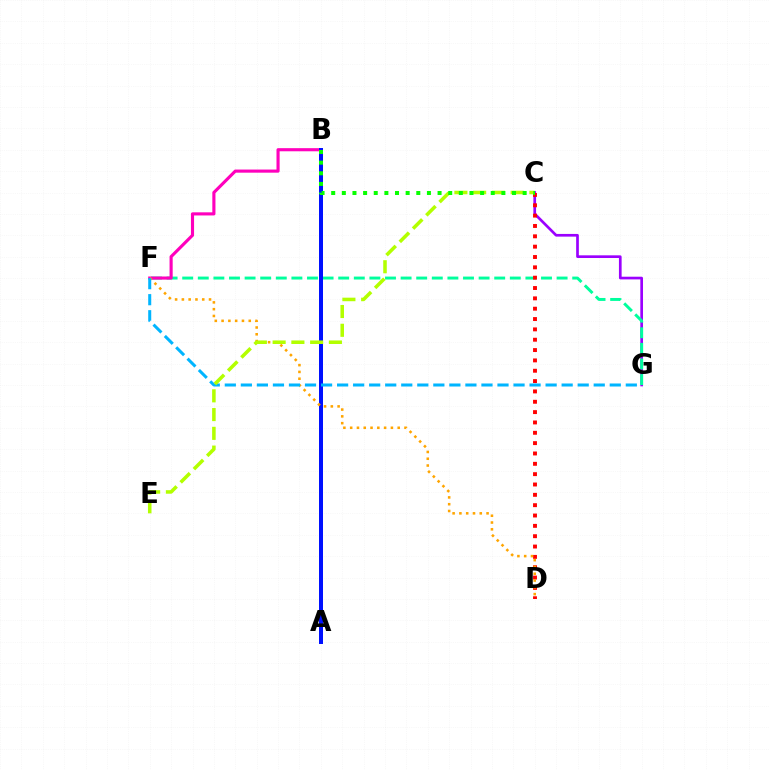{('C', 'G'): [{'color': '#9b00ff', 'line_style': 'solid', 'thickness': 1.93}], ('F', 'G'): [{'color': '#00ff9d', 'line_style': 'dashed', 'thickness': 2.12}, {'color': '#00b5ff', 'line_style': 'dashed', 'thickness': 2.18}], ('B', 'F'): [{'color': '#ff00bd', 'line_style': 'solid', 'thickness': 2.25}], ('C', 'D'): [{'color': '#ff0000', 'line_style': 'dotted', 'thickness': 2.81}], ('A', 'B'): [{'color': '#0010ff', 'line_style': 'solid', 'thickness': 2.88}], ('D', 'F'): [{'color': '#ffa500', 'line_style': 'dotted', 'thickness': 1.84}], ('C', 'E'): [{'color': '#b3ff00', 'line_style': 'dashed', 'thickness': 2.55}], ('B', 'C'): [{'color': '#08ff00', 'line_style': 'dotted', 'thickness': 2.89}]}